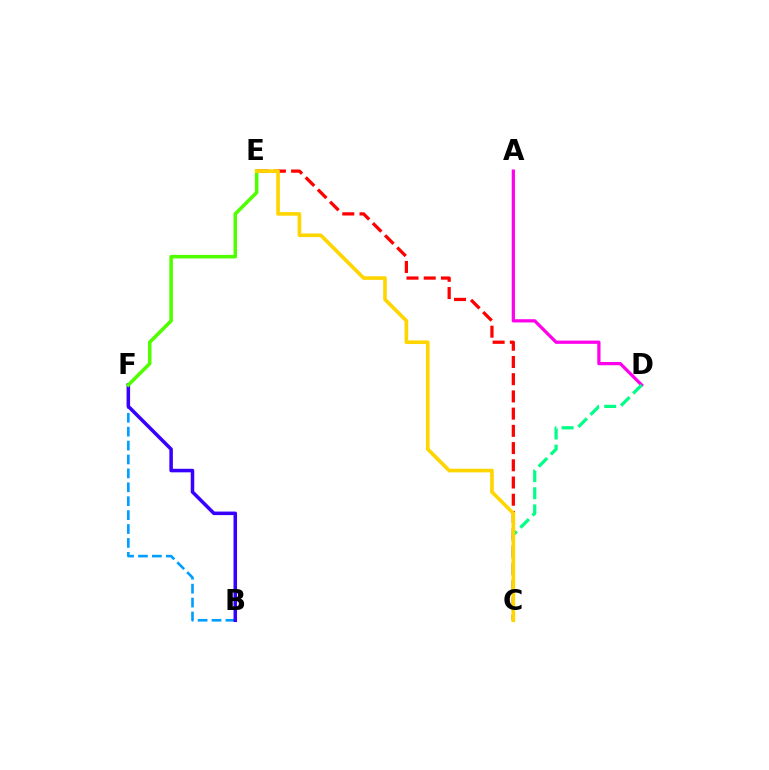{('A', 'D'): [{'color': '#ff00ed', 'line_style': 'solid', 'thickness': 2.34}], ('B', 'F'): [{'color': '#009eff', 'line_style': 'dashed', 'thickness': 1.89}, {'color': '#3700ff', 'line_style': 'solid', 'thickness': 2.54}], ('C', 'D'): [{'color': '#00ff86', 'line_style': 'dashed', 'thickness': 2.33}], ('C', 'E'): [{'color': '#ff0000', 'line_style': 'dashed', 'thickness': 2.34}, {'color': '#ffd500', 'line_style': 'solid', 'thickness': 2.62}], ('E', 'F'): [{'color': '#4fff00', 'line_style': 'solid', 'thickness': 2.55}]}